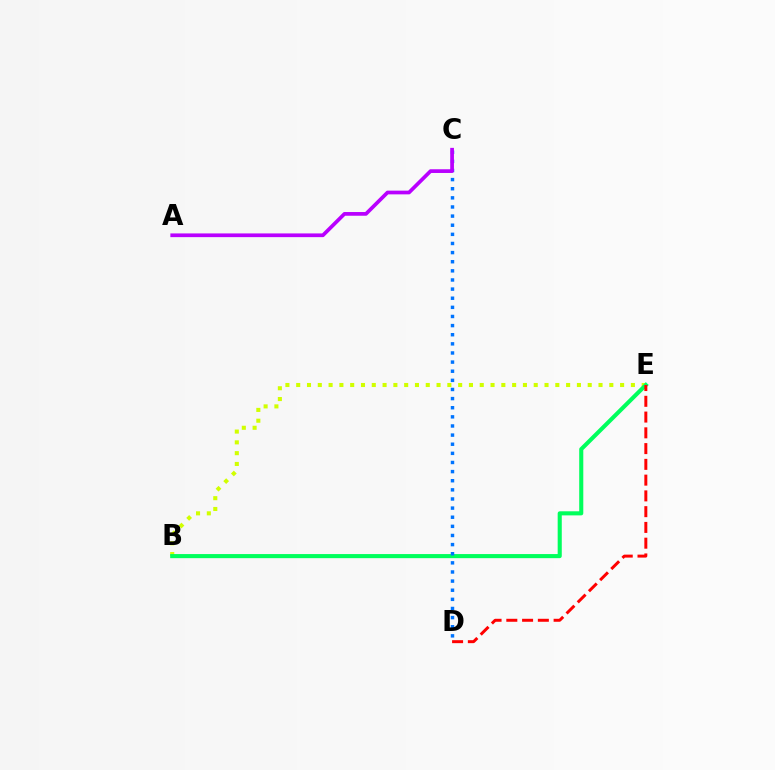{('B', 'E'): [{'color': '#d1ff00', 'line_style': 'dotted', 'thickness': 2.93}, {'color': '#00ff5c', 'line_style': 'solid', 'thickness': 2.94}], ('C', 'D'): [{'color': '#0074ff', 'line_style': 'dotted', 'thickness': 2.48}], ('A', 'C'): [{'color': '#b900ff', 'line_style': 'solid', 'thickness': 2.67}], ('D', 'E'): [{'color': '#ff0000', 'line_style': 'dashed', 'thickness': 2.14}]}